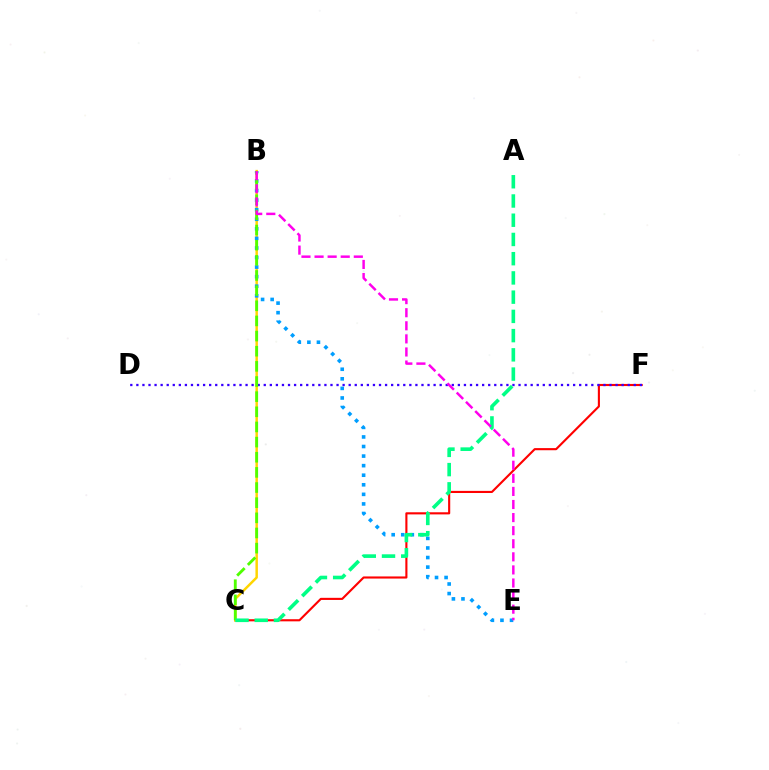{('C', 'F'): [{'color': '#ff0000', 'line_style': 'solid', 'thickness': 1.53}], ('B', 'C'): [{'color': '#ffd500', 'line_style': 'solid', 'thickness': 1.78}, {'color': '#4fff00', 'line_style': 'dashed', 'thickness': 2.06}], ('B', 'E'): [{'color': '#009eff', 'line_style': 'dotted', 'thickness': 2.6}, {'color': '#ff00ed', 'line_style': 'dashed', 'thickness': 1.78}], ('D', 'F'): [{'color': '#3700ff', 'line_style': 'dotted', 'thickness': 1.65}], ('A', 'C'): [{'color': '#00ff86', 'line_style': 'dashed', 'thickness': 2.61}]}